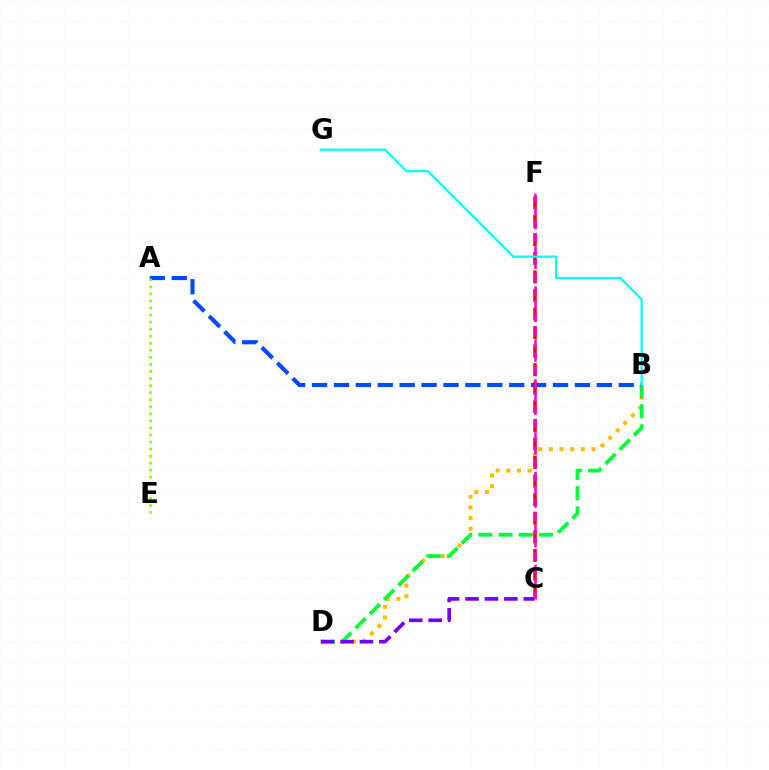{('B', 'D'): [{'color': '#ffbd00', 'line_style': 'dotted', 'thickness': 2.9}, {'color': '#00ff39', 'line_style': 'dashed', 'thickness': 2.74}], ('A', 'B'): [{'color': '#004bff', 'line_style': 'dashed', 'thickness': 2.98}], ('C', 'F'): [{'color': '#ff0000', 'line_style': 'dashed', 'thickness': 2.52}, {'color': '#ff00cf', 'line_style': 'dashed', 'thickness': 1.8}], ('C', 'D'): [{'color': '#7200ff', 'line_style': 'dashed', 'thickness': 2.64}], ('A', 'E'): [{'color': '#84ff00', 'line_style': 'dotted', 'thickness': 1.92}], ('B', 'G'): [{'color': '#00fff6', 'line_style': 'solid', 'thickness': 1.63}]}